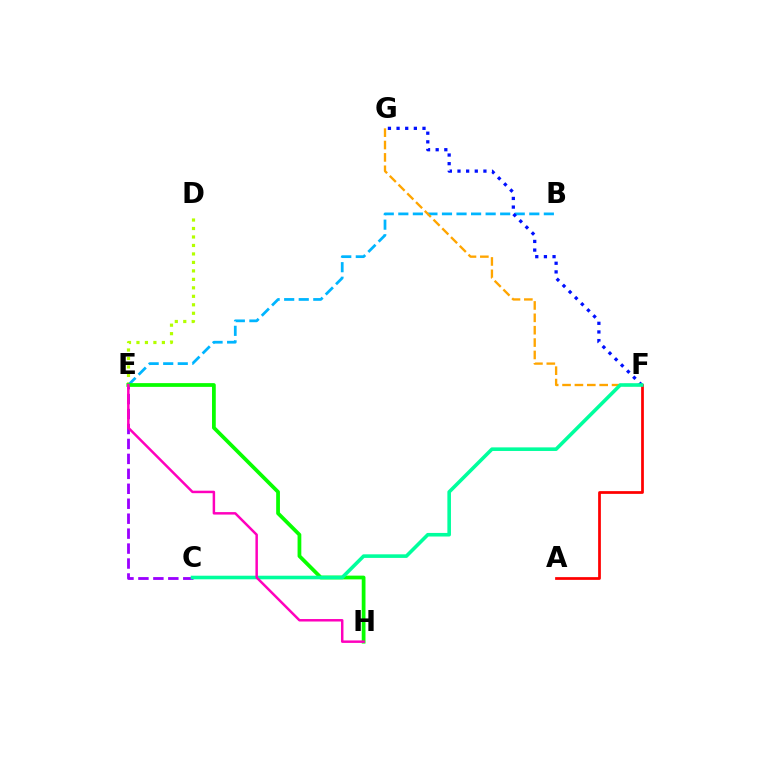{('D', 'E'): [{'color': '#b3ff00', 'line_style': 'dotted', 'thickness': 2.3}], ('B', 'E'): [{'color': '#00b5ff', 'line_style': 'dashed', 'thickness': 1.98}], ('C', 'E'): [{'color': '#9b00ff', 'line_style': 'dashed', 'thickness': 2.03}], ('F', 'G'): [{'color': '#ffa500', 'line_style': 'dashed', 'thickness': 1.68}, {'color': '#0010ff', 'line_style': 'dotted', 'thickness': 2.35}], ('A', 'F'): [{'color': '#ff0000', 'line_style': 'solid', 'thickness': 1.97}], ('E', 'H'): [{'color': '#08ff00', 'line_style': 'solid', 'thickness': 2.7}, {'color': '#ff00bd', 'line_style': 'solid', 'thickness': 1.79}], ('C', 'F'): [{'color': '#00ff9d', 'line_style': 'solid', 'thickness': 2.58}]}